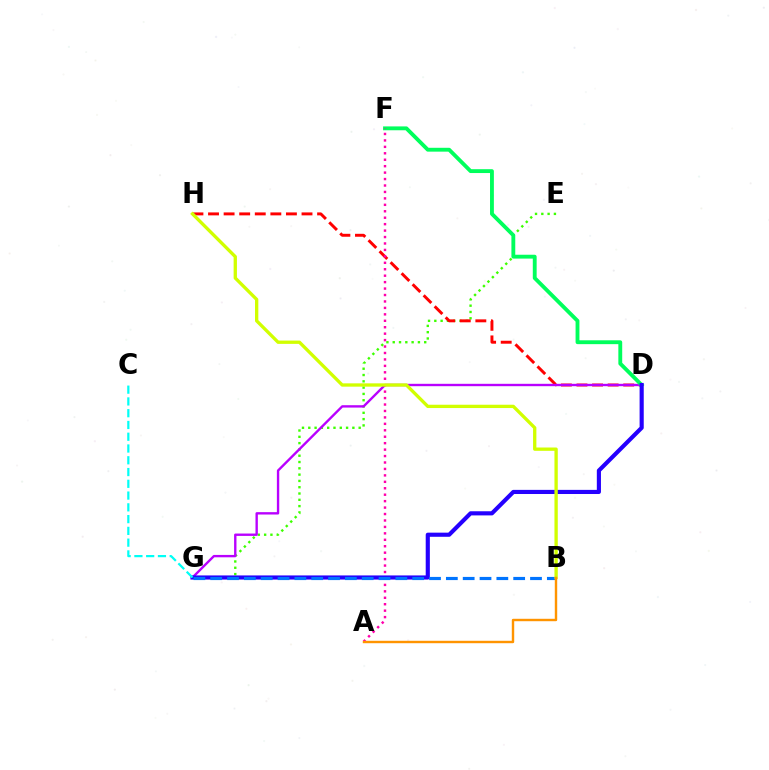{('E', 'G'): [{'color': '#3dff00', 'line_style': 'dotted', 'thickness': 1.71}], ('D', 'H'): [{'color': '#ff0000', 'line_style': 'dashed', 'thickness': 2.12}], ('D', 'G'): [{'color': '#b900ff', 'line_style': 'solid', 'thickness': 1.71}, {'color': '#2500ff', 'line_style': 'solid', 'thickness': 2.98}], ('D', 'F'): [{'color': '#00ff5c', 'line_style': 'solid', 'thickness': 2.78}], ('A', 'F'): [{'color': '#ff00ac', 'line_style': 'dotted', 'thickness': 1.75}], ('B', 'G'): [{'color': '#0074ff', 'line_style': 'dashed', 'thickness': 2.29}], ('B', 'H'): [{'color': '#d1ff00', 'line_style': 'solid', 'thickness': 2.39}], ('C', 'G'): [{'color': '#00fff6', 'line_style': 'dashed', 'thickness': 1.6}], ('A', 'B'): [{'color': '#ff9400', 'line_style': 'solid', 'thickness': 1.74}]}